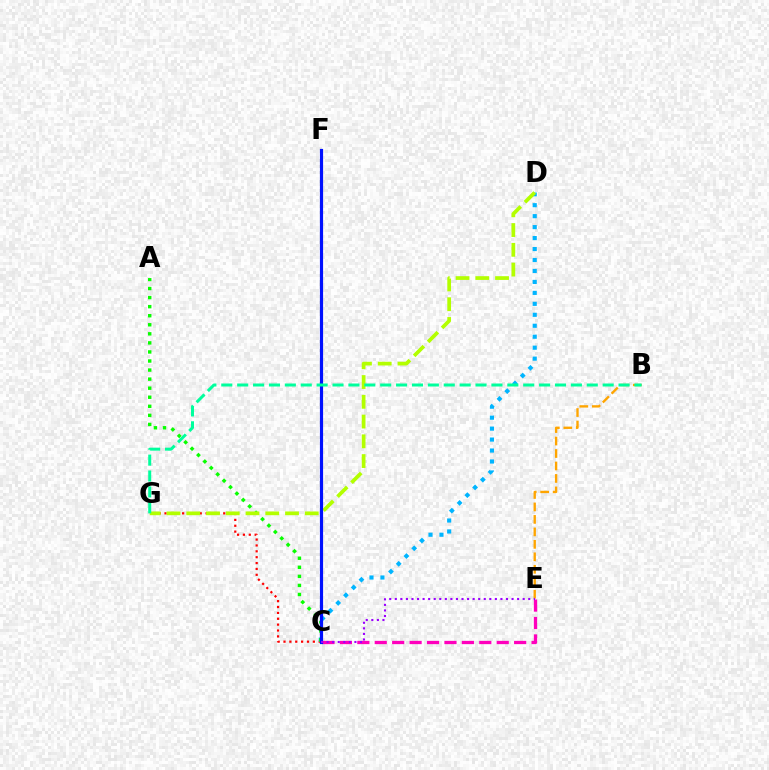{('C', 'G'): [{'color': '#ff0000', 'line_style': 'dotted', 'thickness': 1.59}], ('C', 'D'): [{'color': '#00b5ff', 'line_style': 'dotted', 'thickness': 2.98}], ('C', 'E'): [{'color': '#ff00bd', 'line_style': 'dashed', 'thickness': 2.37}, {'color': '#9b00ff', 'line_style': 'dotted', 'thickness': 1.51}], ('A', 'C'): [{'color': '#08ff00', 'line_style': 'dotted', 'thickness': 2.46}], ('D', 'G'): [{'color': '#b3ff00', 'line_style': 'dashed', 'thickness': 2.68}], ('B', 'E'): [{'color': '#ffa500', 'line_style': 'dashed', 'thickness': 1.69}], ('C', 'F'): [{'color': '#0010ff', 'line_style': 'solid', 'thickness': 2.28}], ('B', 'G'): [{'color': '#00ff9d', 'line_style': 'dashed', 'thickness': 2.16}]}